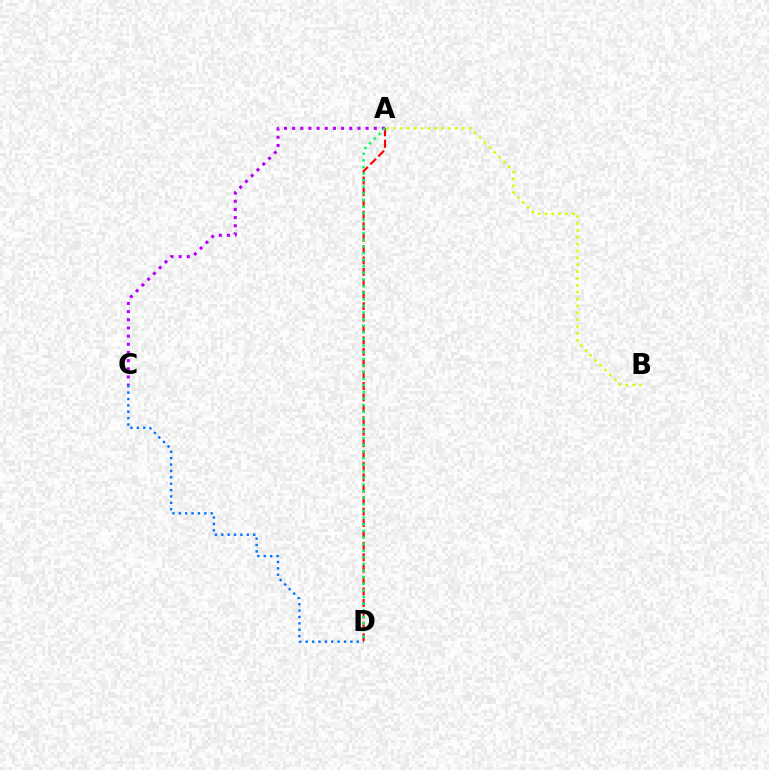{('C', 'D'): [{'color': '#0074ff', 'line_style': 'dotted', 'thickness': 1.74}], ('A', 'D'): [{'color': '#ff0000', 'line_style': 'dashed', 'thickness': 1.55}, {'color': '#00ff5c', 'line_style': 'dotted', 'thickness': 1.8}], ('A', 'C'): [{'color': '#b900ff', 'line_style': 'dotted', 'thickness': 2.22}], ('A', 'B'): [{'color': '#d1ff00', 'line_style': 'dotted', 'thickness': 1.87}]}